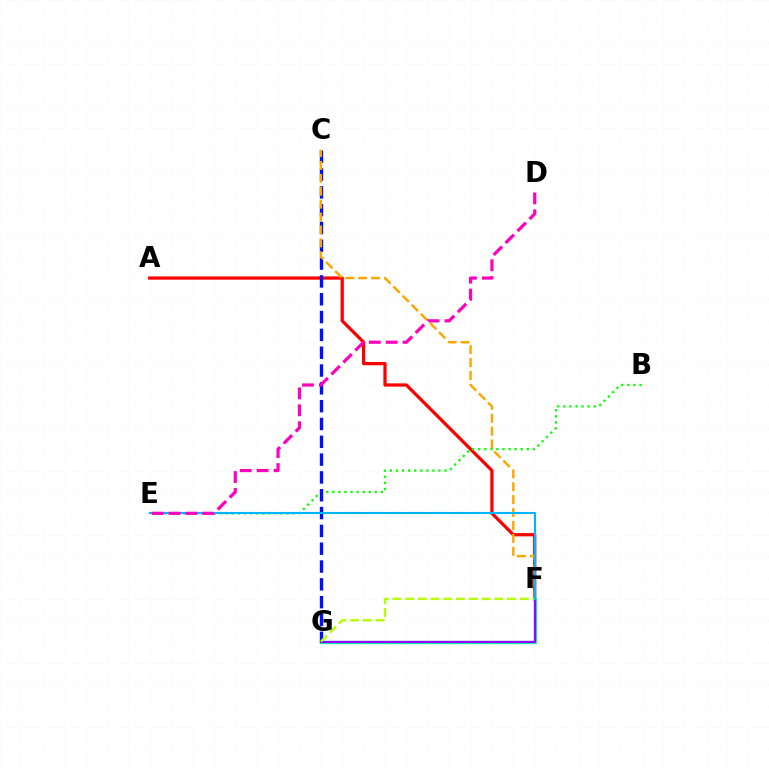{('A', 'F'): [{'color': '#ff0000', 'line_style': 'solid', 'thickness': 2.33}], ('F', 'G'): [{'color': '#00ff9d', 'line_style': 'solid', 'thickness': 2.41}, {'color': '#9b00ff', 'line_style': 'solid', 'thickness': 1.57}, {'color': '#b3ff00', 'line_style': 'dashed', 'thickness': 1.73}], ('B', 'E'): [{'color': '#08ff00', 'line_style': 'dotted', 'thickness': 1.65}], ('C', 'G'): [{'color': '#0010ff', 'line_style': 'dashed', 'thickness': 2.42}], ('C', 'F'): [{'color': '#ffa500', 'line_style': 'dashed', 'thickness': 1.75}], ('E', 'F'): [{'color': '#00b5ff', 'line_style': 'solid', 'thickness': 1.5}], ('D', 'E'): [{'color': '#ff00bd', 'line_style': 'dashed', 'thickness': 2.3}]}